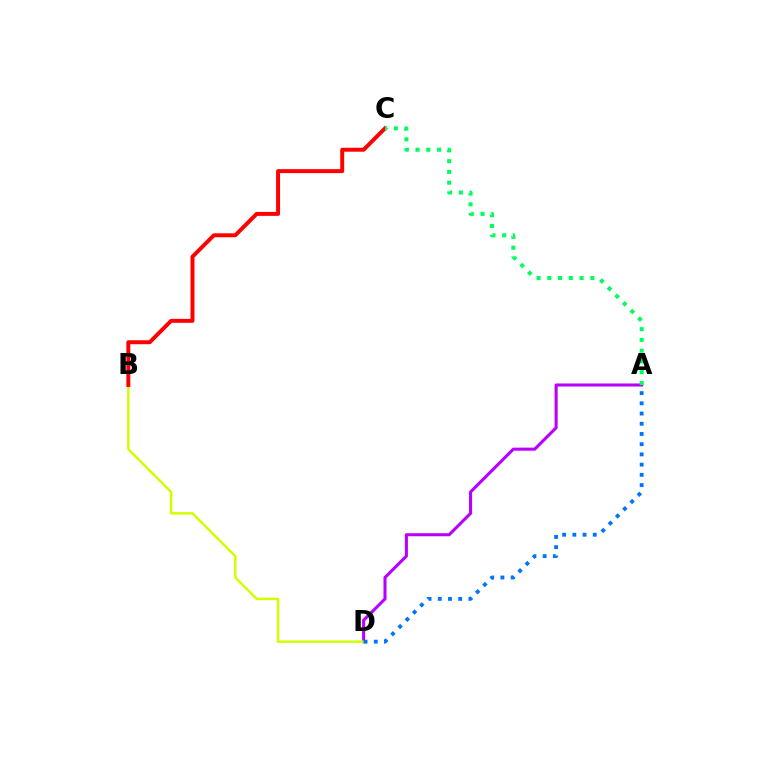{('A', 'D'): [{'color': '#b900ff', 'line_style': 'solid', 'thickness': 2.21}, {'color': '#0074ff', 'line_style': 'dotted', 'thickness': 2.78}], ('B', 'D'): [{'color': '#d1ff00', 'line_style': 'solid', 'thickness': 1.78}], ('B', 'C'): [{'color': '#ff0000', 'line_style': 'solid', 'thickness': 2.85}], ('A', 'C'): [{'color': '#00ff5c', 'line_style': 'dotted', 'thickness': 2.92}]}